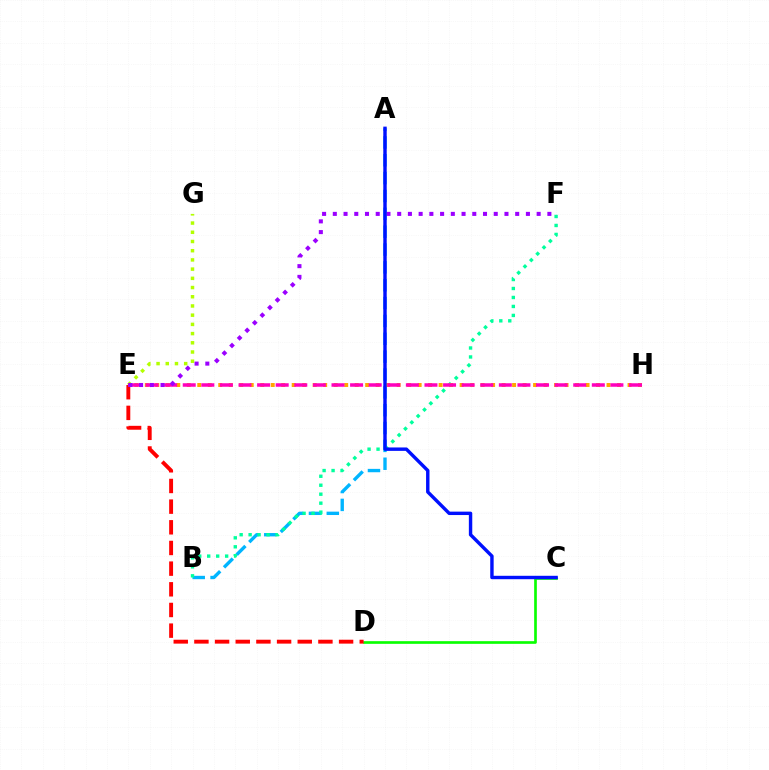{('A', 'B'): [{'color': '#00b5ff', 'line_style': 'dashed', 'thickness': 2.43}], ('C', 'D'): [{'color': '#08ff00', 'line_style': 'solid', 'thickness': 1.92}], ('B', 'F'): [{'color': '#00ff9d', 'line_style': 'dotted', 'thickness': 2.44}], ('E', 'H'): [{'color': '#ffa500', 'line_style': 'dotted', 'thickness': 2.85}, {'color': '#ff00bd', 'line_style': 'dashed', 'thickness': 2.53}], ('D', 'E'): [{'color': '#ff0000', 'line_style': 'dashed', 'thickness': 2.81}], ('E', 'G'): [{'color': '#b3ff00', 'line_style': 'dotted', 'thickness': 2.5}], ('E', 'F'): [{'color': '#9b00ff', 'line_style': 'dotted', 'thickness': 2.91}], ('A', 'C'): [{'color': '#0010ff', 'line_style': 'solid', 'thickness': 2.46}]}